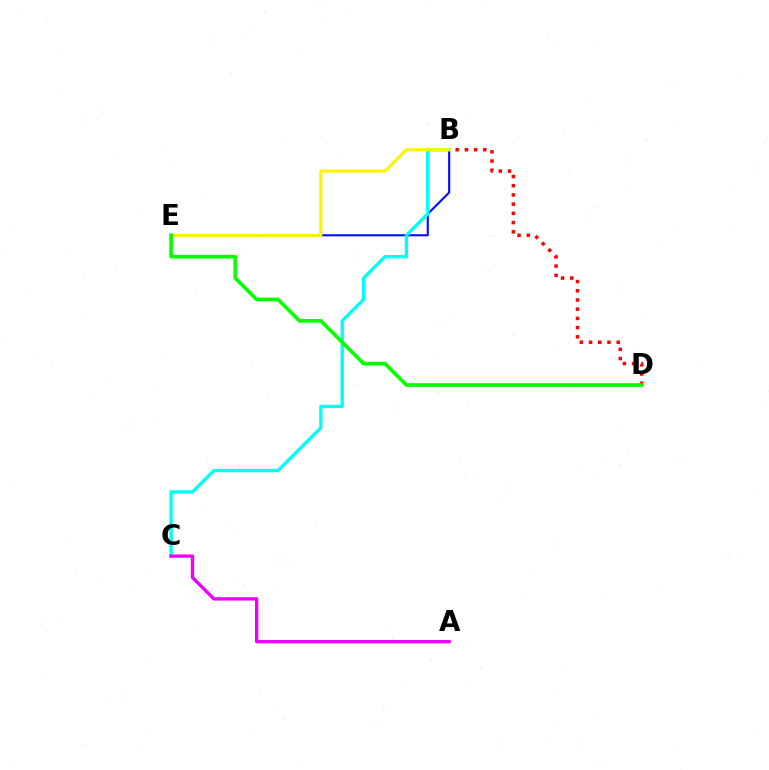{('B', 'E'): [{'color': '#0010ff', 'line_style': 'solid', 'thickness': 1.54}, {'color': '#fcf500', 'line_style': 'solid', 'thickness': 2.23}], ('B', 'C'): [{'color': '#00fff6', 'line_style': 'solid', 'thickness': 2.41}], ('B', 'D'): [{'color': '#ff0000', 'line_style': 'dotted', 'thickness': 2.5}], ('D', 'E'): [{'color': '#08ff00', 'line_style': 'solid', 'thickness': 2.65}], ('A', 'C'): [{'color': '#ee00ff', 'line_style': 'solid', 'thickness': 2.4}]}